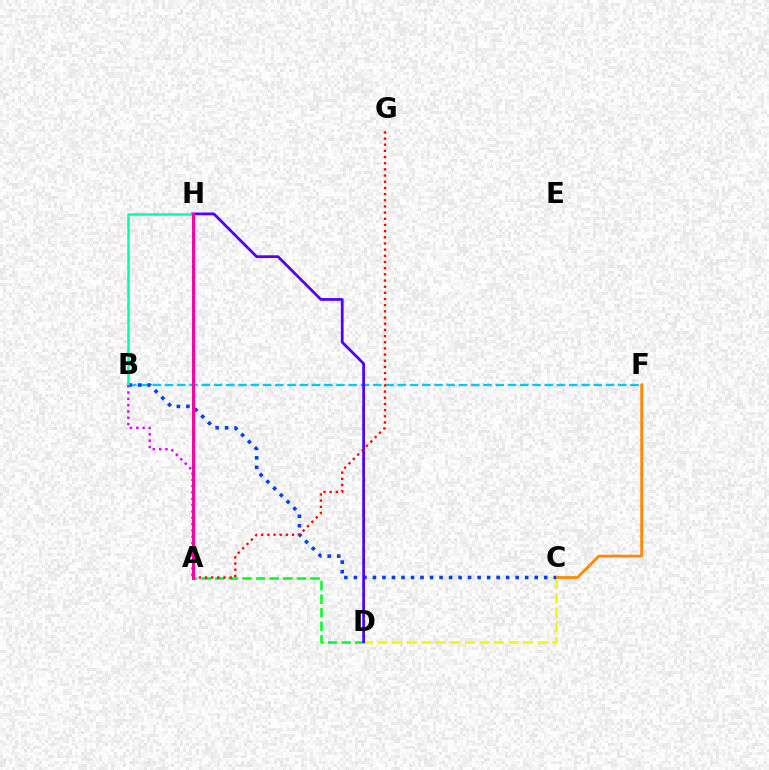{('C', 'D'): [{'color': '#eeff00', 'line_style': 'dashed', 'thickness': 1.98}], ('C', 'F'): [{'color': '#ff8800', 'line_style': 'solid', 'thickness': 1.99}], ('B', 'F'): [{'color': '#00c7ff', 'line_style': 'dashed', 'thickness': 1.66}], ('A', 'D'): [{'color': '#00ff27', 'line_style': 'dashed', 'thickness': 1.85}], ('B', 'C'): [{'color': '#003fff', 'line_style': 'dotted', 'thickness': 2.59}], ('D', 'H'): [{'color': '#4f00ff', 'line_style': 'solid', 'thickness': 1.98}], ('A', 'G'): [{'color': '#ff0000', 'line_style': 'dotted', 'thickness': 1.68}], ('A', 'H'): [{'color': '#66ff00', 'line_style': 'dotted', 'thickness': 2.33}, {'color': '#ff00a0', 'line_style': 'solid', 'thickness': 2.13}], ('B', 'H'): [{'color': '#00ffaf', 'line_style': 'solid', 'thickness': 1.81}], ('A', 'B'): [{'color': '#d600ff', 'line_style': 'dotted', 'thickness': 1.72}]}